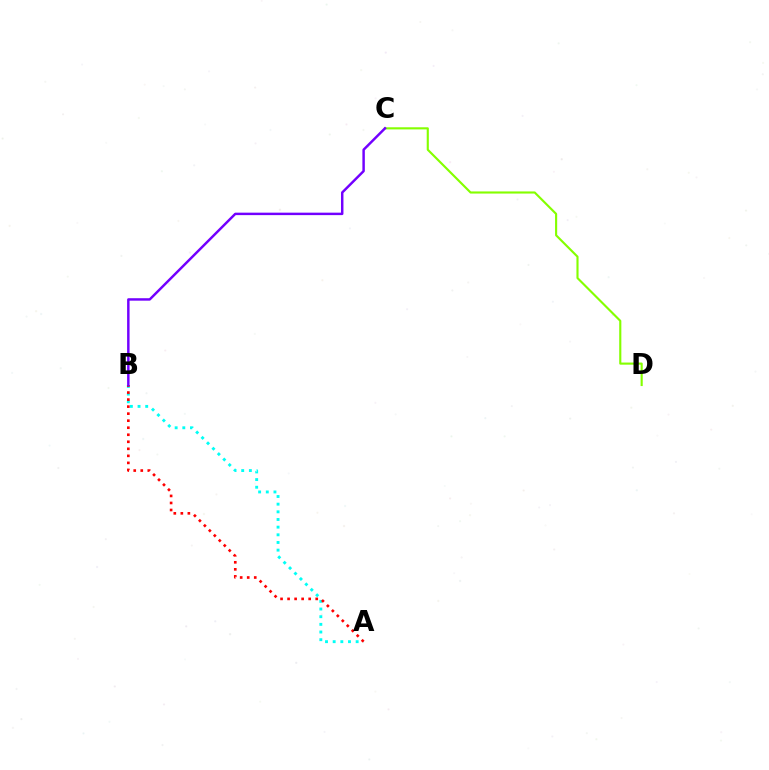{('A', 'B'): [{'color': '#00fff6', 'line_style': 'dotted', 'thickness': 2.08}, {'color': '#ff0000', 'line_style': 'dotted', 'thickness': 1.91}], ('C', 'D'): [{'color': '#84ff00', 'line_style': 'solid', 'thickness': 1.53}], ('B', 'C'): [{'color': '#7200ff', 'line_style': 'solid', 'thickness': 1.77}]}